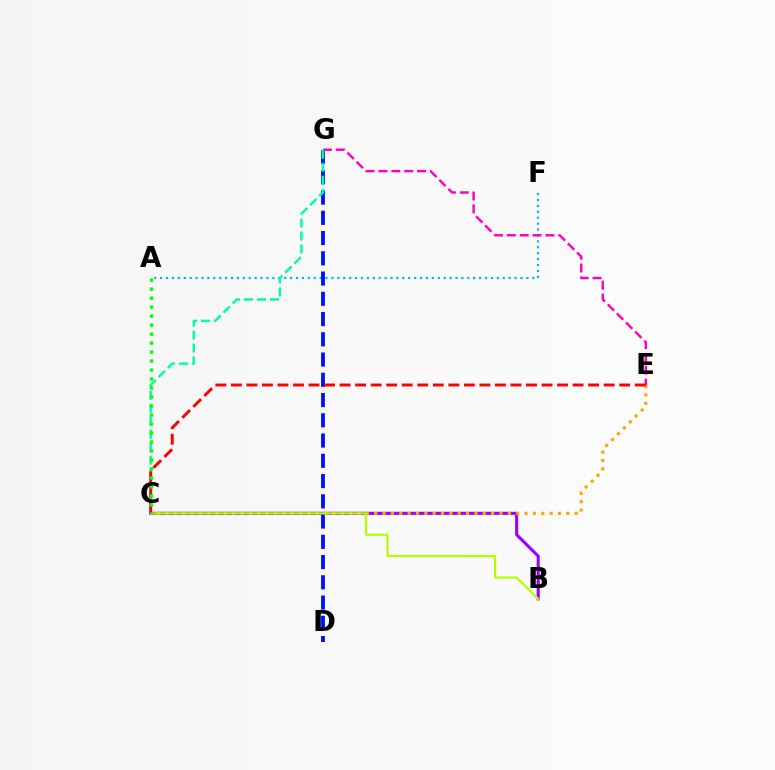{('B', 'C'): [{'color': '#9b00ff', 'line_style': 'solid', 'thickness': 2.21}, {'color': '#b3ff00', 'line_style': 'solid', 'thickness': 1.56}], ('A', 'F'): [{'color': '#00b5ff', 'line_style': 'dotted', 'thickness': 1.6}], ('C', 'E'): [{'color': '#ffa500', 'line_style': 'dotted', 'thickness': 2.27}, {'color': '#ff0000', 'line_style': 'dashed', 'thickness': 2.11}], ('D', 'G'): [{'color': '#0010ff', 'line_style': 'dashed', 'thickness': 2.75}], ('E', 'G'): [{'color': '#ff00bd', 'line_style': 'dashed', 'thickness': 1.75}], ('C', 'G'): [{'color': '#00ff9d', 'line_style': 'dashed', 'thickness': 1.76}], ('A', 'C'): [{'color': '#08ff00', 'line_style': 'dotted', 'thickness': 2.44}]}